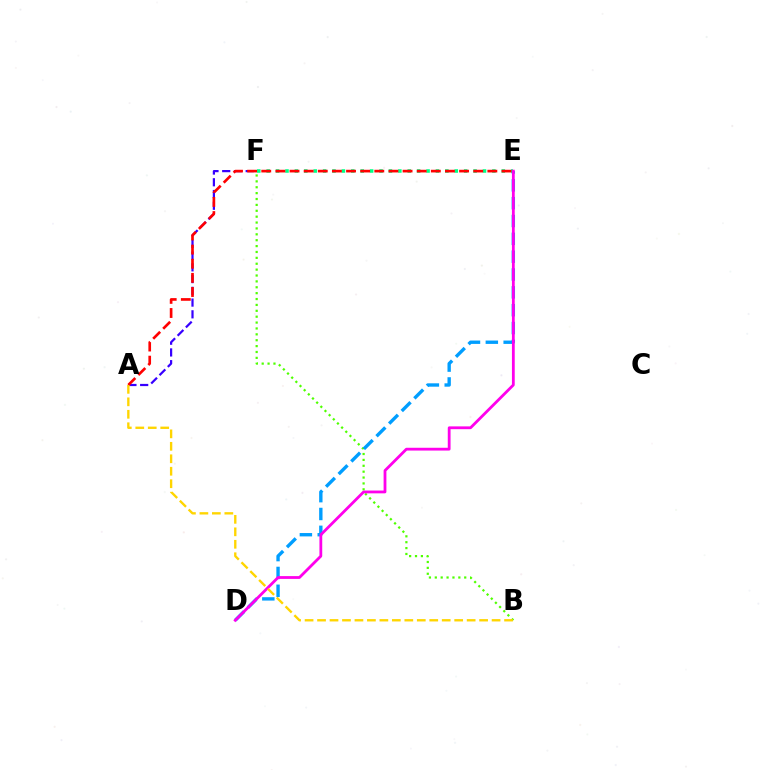{('E', 'F'): [{'color': '#00ff86', 'line_style': 'dotted', 'thickness': 2.56}], ('A', 'F'): [{'color': '#3700ff', 'line_style': 'dashed', 'thickness': 1.6}], ('B', 'F'): [{'color': '#4fff00', 'line_style': 'dotted', 'thickness': 1.6}], ('D', 'E'): [{'color': '#009eff', 'line_style': 'dashed', 'thickness': 2.42}, {'color': '#ff00ed', 'line_style': 'solid', 'thickness': 2.01}], ('A', 'E'): [{'color': '#ff0000', 'line_style': 'dashed', 'thickness': 1.92}], ('A', 'B'): [{'color': '#ffd500', 'line_style': 'dashed', 'thickness': 1.69}]}